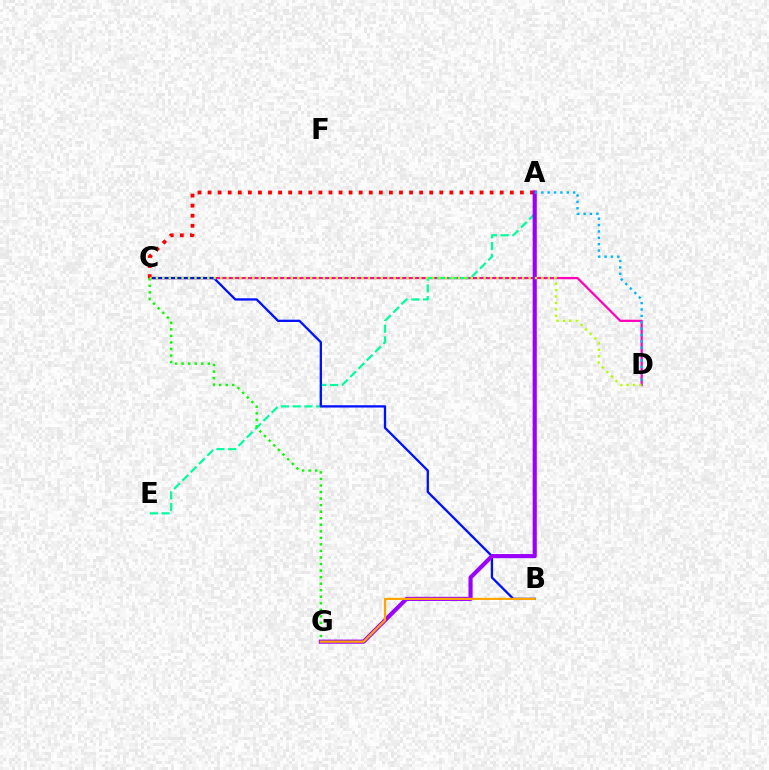{('C', 'D'): [{'color': '#ff00bd', 'line_style': 'solid', 'thickness': 1.62}, {'color': '#b3ff00', 'line_style': 'dotted', 'thickness': 1.75}], ('A', 'E'): [{'color': '#00ff9d', 'line_style': 'dashed', 'thickness': 1.6}], ('B', 'C'): [{'color': '#0010ff', 'line_style': 'solid', 'thickness': 1.65}], ('A', 'C'): [{'color': '#ff0000', 'line_style': 'dotted', 'thickness': 2.74}], ('A', 'G'): [{'color': '#9b00ff', 'line_style': 'solid', 'thickness': 2.98}], ('C', 'G'): [{'color': '#08ff00', 'line_style': 'dotted', 'thickness': 1.78}], ('B', 'G'): [{'color': '#ffa500', 'line_style': 'solid', 'thickness': 1.58}], ('A', 'D'): [{'color': '#00b5ff', 'line_style': 'dotted', 'thickness': 1.73}]}